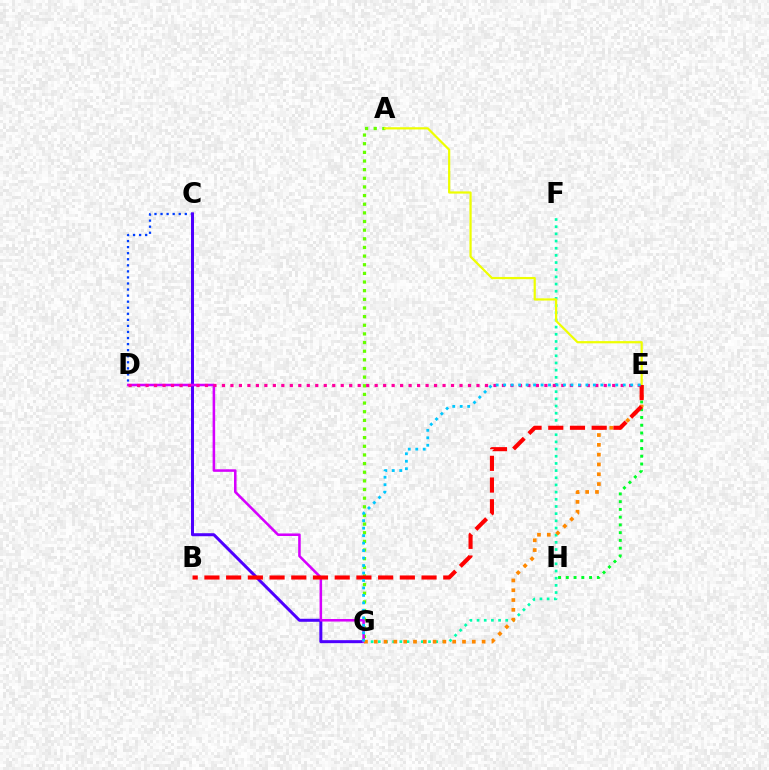{('A', 'G'): [{'color': '#66ff00', 'line_style': 'dotted', 'thickness': 2.35}], ('C', 'D'): [{'color': '#003fff', 'line_style': 'dotted', 'thickness': 1.65}], ('E', 'H'): [{'color': '#00ff27', 'line_style': 'dotted', 'thickness': 2.11}], ('C', 'G'): [{'color': '#4f00ff', 'line_style': 'solid', 'thickness': 2.17}], ('F', 'G'): [{'color': '#00ffaf', 'line_style': 'dotted', 'thickness': 1.95}], ('D', 'G'): [{'color': '#d600ff', 'line_style': 'solid', 'thickness': 1.83}], ('D', 'E'): [{'color': '#ff00a0', 'line_style': 'dotted', 'thickness': 2.31}], ('E', 'G'): [{'color': '#ff8800', 'line_style': 'dotted', 'thickness': 2.66}, {'color': '#00c7ff', 'line_style': 'dotted', 'thickness': 2.03}], ('A', 'E'): [{'color': '#eeff00', 'line_style': 'solid', 'thickness': 1.59}], ('B', 'E'): [{'color': '#ff0000', 'line_style': 'dashed', 'thickness': 2.95}]}